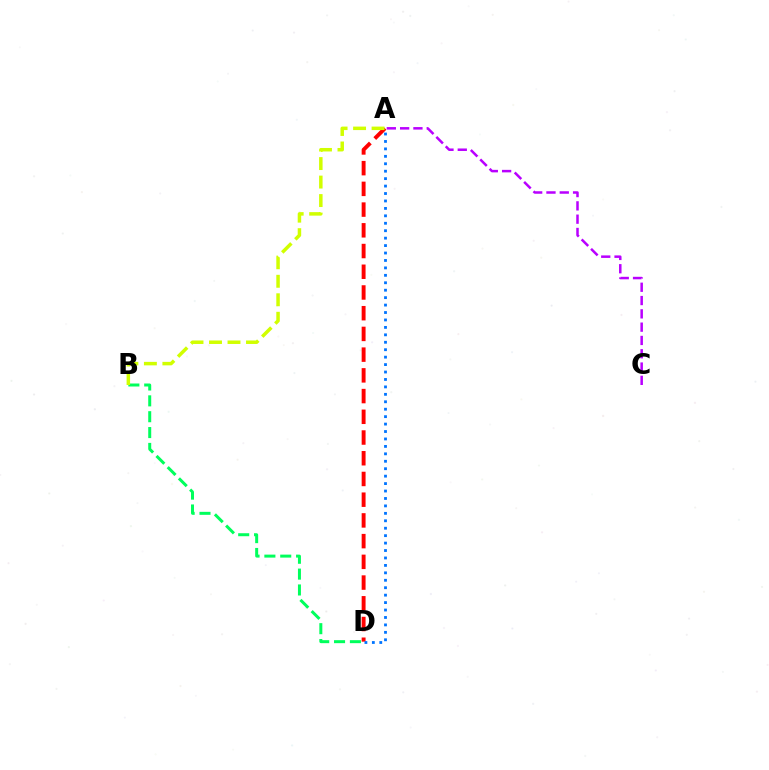{('B', 'D'): [{'color': '#00ff5c', 'line_style': 'dashed', 'thickness': 2.15}], ('A', 'D'): [{'color': '#ff0000', 'line_style': 'dashed', 'thickness': 2.81}, {'color': '#0074ff', 'line_style': 'dotted', 'thickness': 2.02}], ('A', 'B'): [{'color': '#d1ff00', 'line_style': 'dashed', 'thickness': 2.51}], ('A', 'C'): [{'color': '#b900ff', 'line_style': 'dashed', 'thickness': 1.81}]}